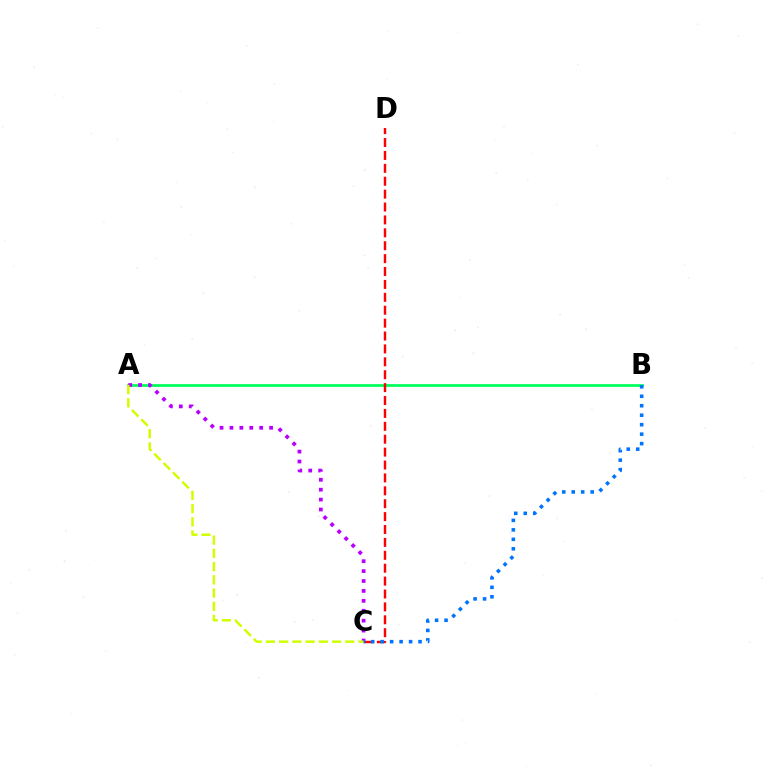{('A', 'B'): [{'color': '#00ff5c', 'line_style': 'solid', 'thickness': 1.98}], ('C', 'D'): [{'color': '#ff0000', 'line_style': 'dashed', 'thickness': 1.75}], ('A', 'C'): [{'color': '#b900ff', 'line_style': 'dotted', 'thickness': 2.69}, {'color': '#d1ff00', 'line_style': 'dashed', 'thickness': 1.8}], ('B', 'C'): [{'color': '#0074ff', 'line_style': 'dotted', 'thickness': 2.57}]}